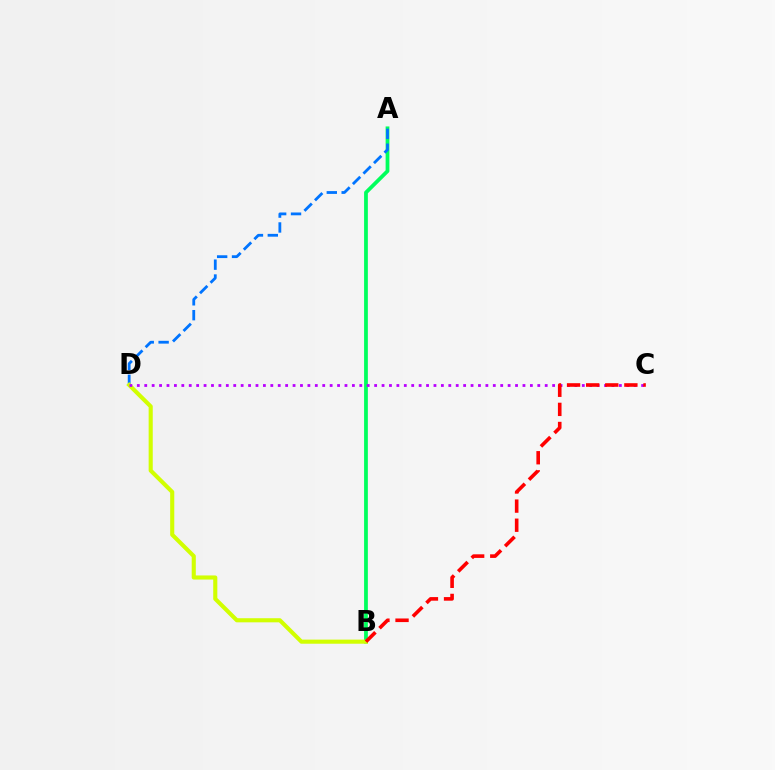{('A', 'B'): [{'color': '#00ff5c', 'line_style': 'solid', 'thickness': 2.71}], ('A', 'D'): [{'color': '#0074ff', 'line_style': 'dashed', 'thickness': 2.02}], ('B', 'D'): [{'color': '#d1ff00', 'line_style': 'solid', 'thickness': 2.95}], ('C', 'D'): [{'color': '#b900ff', 'line_style': 'dotted', 'thickness': 2.01}], ('B', 'C'): [{'color': '#ff0000', 'line_style': 'dashed', 'thickness': 2.6}]}